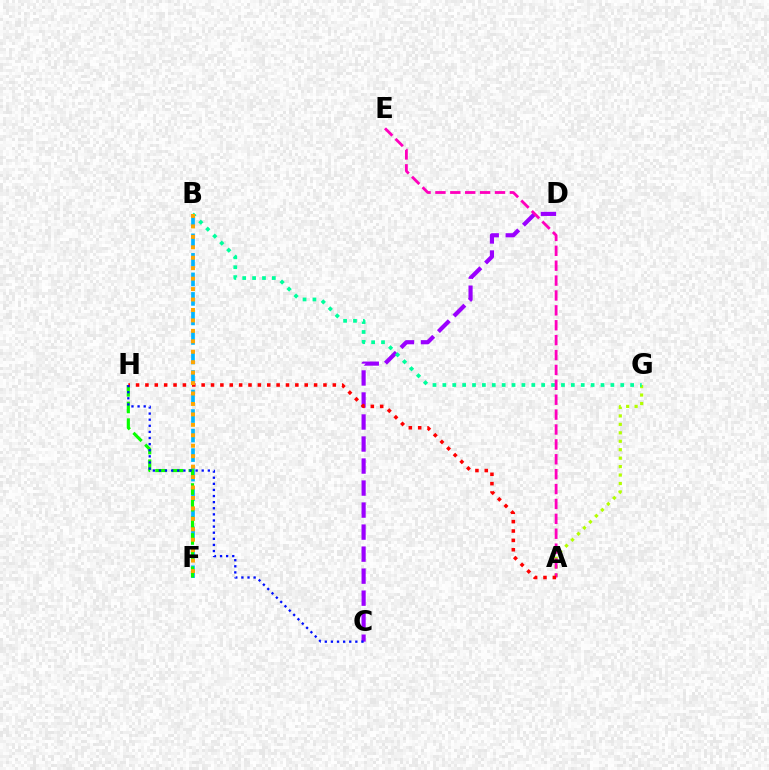{('B', 'F'): [{'color': '#00b5ff', 'line_style': 'dashed', 'thickness': 2.65}, {'color': '#ffa500', 'line_style': 'dotted', 'thickness': 2.84}], ('F', 'H'): [{'color': '#08ff00', 'line_style': 'dashed', 'thickness': 2.26}], ('A', 'G'): [{'color': '#b3ff00', 'line_style': 'dotted', 'thickness': 2.3}], ('C', 'D'): [{'color': '#9b00ff', 'line_style': 'dashed', 'thickness': 2.99}], ('B', 'G'): [{'color': '#00ff9d', 'line_style': 'dotted', 'thickness': 2.69}], ('A', 'E'): [{'color': '#ff00bd', 'line_style': 'dashed', 'thickness': 2.02}], ('A', 'H'): [{'color': '#ff0000', 'line_style': 'dotted', 'thickness': 2.55}], ('C', 'H'): [{'color': '#0010ff', 'line_style': 'dotted', 'thickness': 1.66}]}